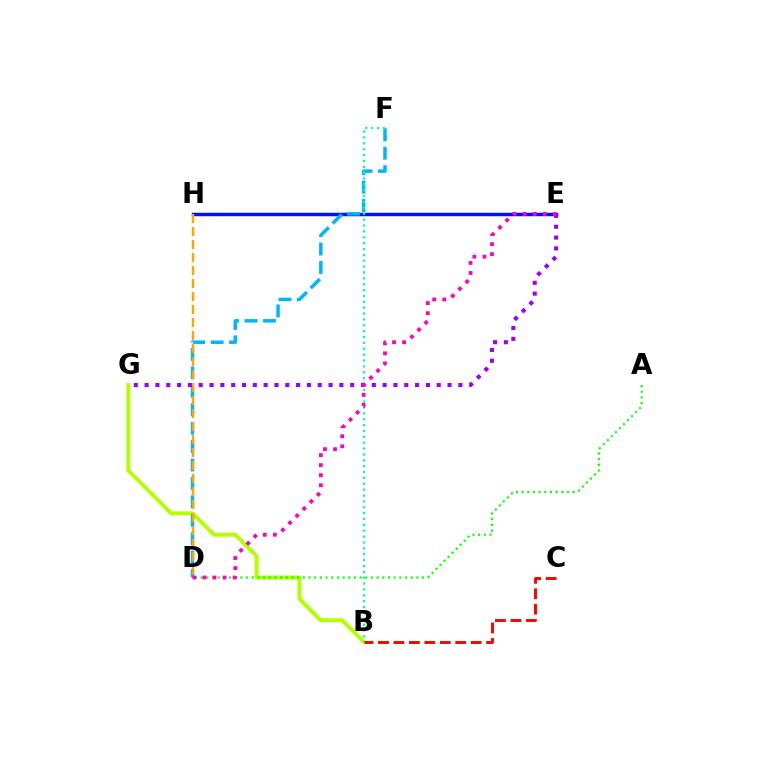{('B', 'G'): [{'color': '#b3ff00', 'line_style': 'solid', 'thickness': 2.83}], ('A', 'D'): [{'color': '#08ff00', 'line_style': 'dotted', 'thickness': 1.54}], ('E', 'H'): [{'color': '#0010ff', 'line_style': 'solid', 'thickness': 2.49}], ('D', 'F'): [{'color': '#00b5ff', 'line_style': 'dashed', 'thickness': 2.5}], ('D', 'H'): [{'color': '#ffa500', 'line_style': 'dashed', 'thickness': 1.77}], ('B', 'F'): [{'color': '#00ff9d', 'line_style': 'dotted', 'thickness': 1.59}], ('E', 'G'): [{'color': '#9b00ff', 'line_style': 'dotted', 'thickness': 2.94}], ('D', 'E'): [{'color': '#ff00bd', 'line_style': 'dotted', 'thickness': 2.73}], ('B', 'C'): [{'color': '#ff0000', 'line_style': 'dashed', 'thickness': 2.1}]}